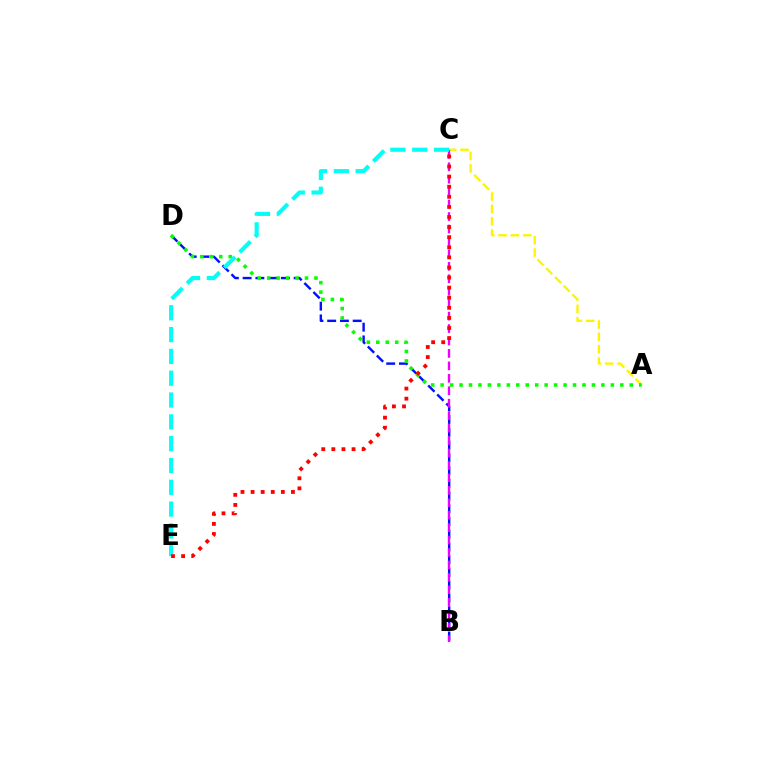{('A', 'C'): [{'color': '#fcf500', 'line_style': 'dashed', 'thickness': 1.68}], ('B', 'D'): [{'color': '#0010ff', 'line_style': 'dashed', 'thickness': 1.73}], ('A', 'D'): [{'color': '#08ff00', 'line_style': 'dotted', 'thickness': 2.57}], ('B', 'C'): [{'color': '#ee00ff', 'line_style': 'dashed', 'thickness': 1.69}], ('C', 'E'): [{'color': '#00fff6', 'line_style': 'dashed', 'thickness': 2.96}, {'color': '#ff0000', 'line_style': 'dotted', 'thickness': 2.74}]}